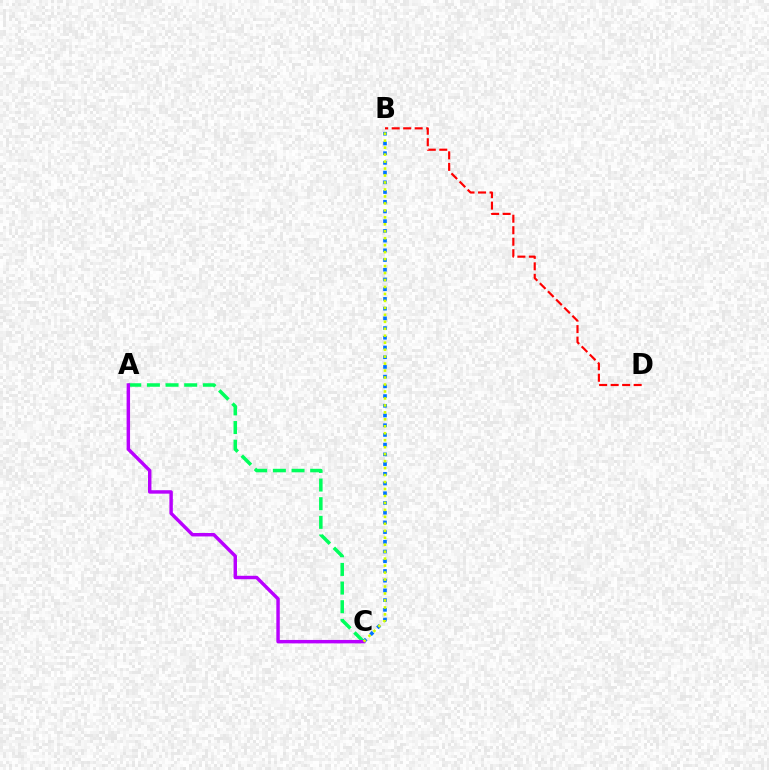{('A', 'C'): [{'color': '#00ff5c', 'line_style': 'dashed', 'thickness': 2.53}, {'color': '#b900ff', 'line_style': 'solid', 'thickness': 2.48}], ('B', 'C'): [{'color': '#0074ff', 'line_style': 'dotted', 'thickness': 2.64}, {'color': '#d1ff00', 'line_style': 'dotted', 'thickness': 1.89}], ('B', 'D'): [{'color': '#ff0000', 'line_style': 'dashed', 'thickness': 1.56}]}